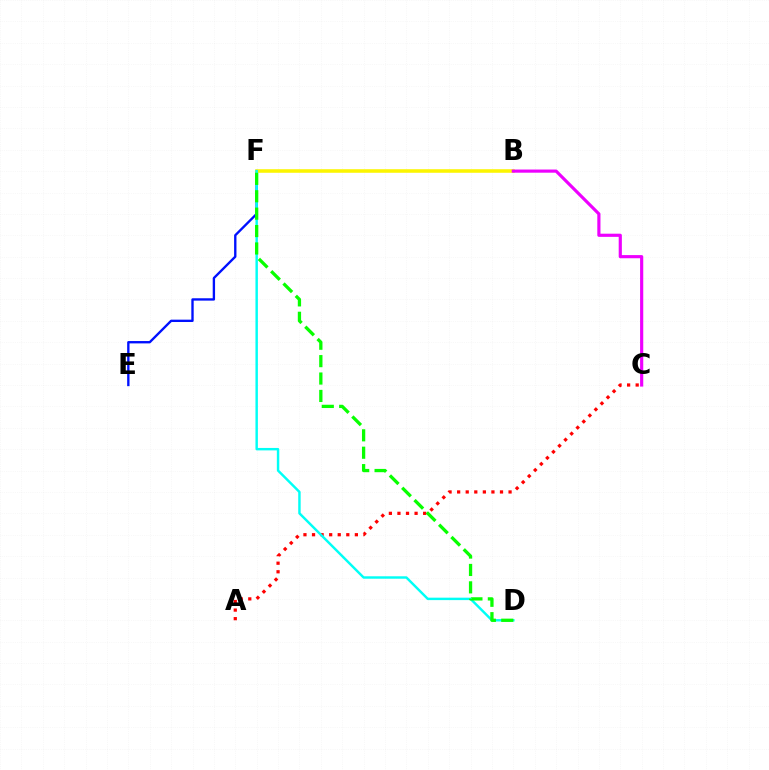{('E', 'F'): [{'color': '#0010ff', 'line_style': 'solid', 'thickness': 1.7}], ('A', 'C'): [{'color': '#ff0000', 'line_style': 'dotted', 'thickness': 2.33}], ('B', 'F'): [{'color': '#fcf500', 'line_style': 'solid', 'thickness': 2.56}], ('D', 'F'): [{'color': '#00fff6', 'line_style': 'solid', 'thickness': 1.76}, {'color': '#08ff00', 'line_style': 'dashed', 'thickness': 2.36}], ('B', 'C'): [{'color': '#ee00ff', 'line_style': 'solid', 'thickness': 2.28}]}